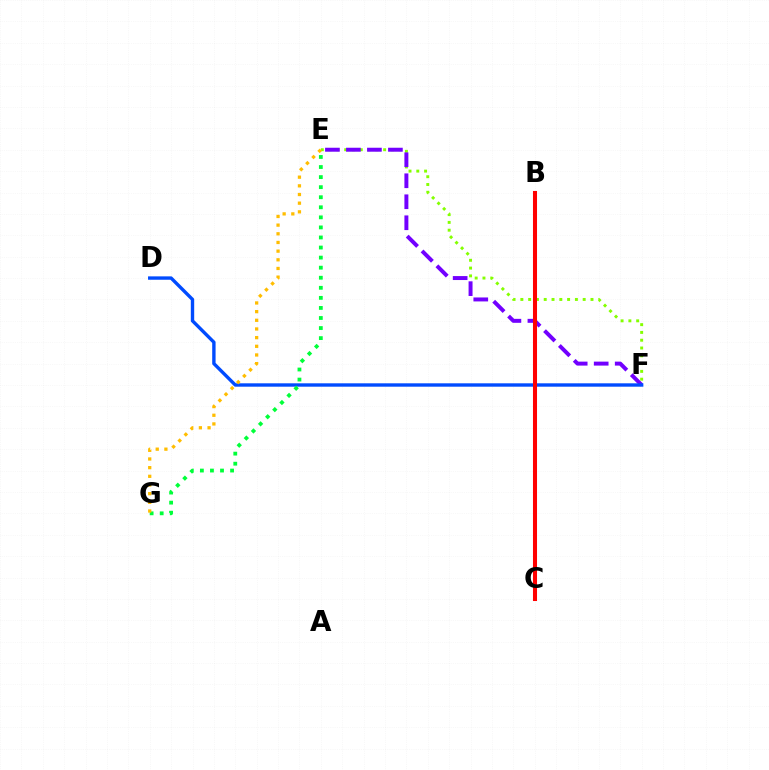{('E', 'F'): [{'color': '#84ff00', 'line_style': 'dotted', 'thickness': 2.12}, {'color': '#7200ff', 'line_style': 'dashed', 'thickness': 2.85}], ('B', 'C'): [{'color': '#00fff6', 'line_style': 'dashed', 'thickness': 1.88}, {'color': '#ff00cf', 'line_style': 'dashed', 'thickness': 2.59}, {'color': '#ff0000', 'line_style': 'solid', 'thickness': 2.92}], ('D', 'F'): [{'color': '#004bff', 'line_style': 'solid', 'thickness': 2.43}], ('E', 'G'): [{'color': '#00ff39', 'line_style': 'dotted', 'thickness': 2.73}, {'color': '#ffbd00', 'line_style': 'dotted', 'thickness': 2.36}]}